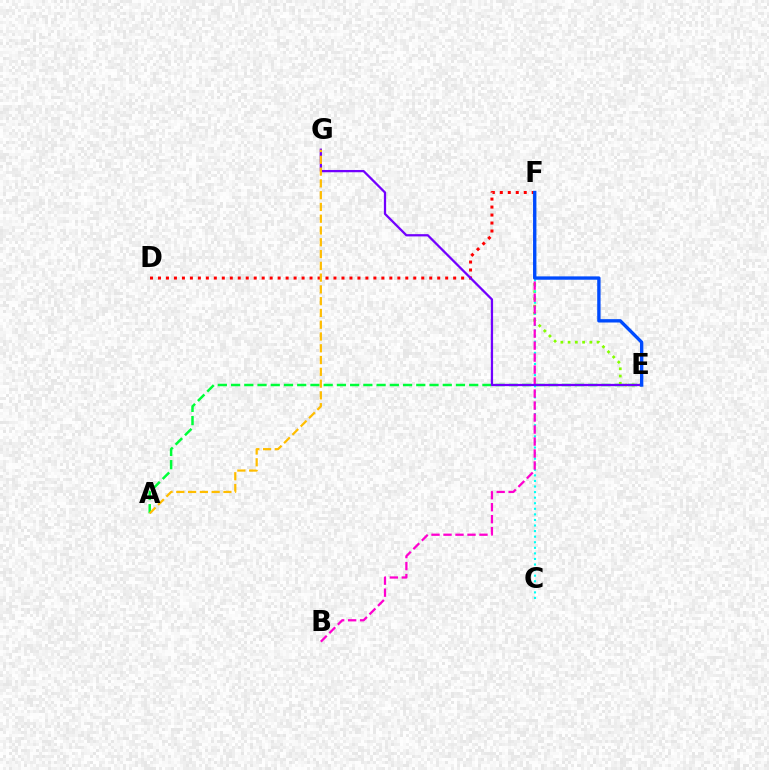{('A', 'E'): [{'color': '#00ff39', 'line_style': 'dashed', 'thickness': 1.8}], ('E', 'F'): [{'color': '#84ff00', 'line_style': 'dotted', 'thickness': 1.97}, {'color': '#004bff', 'line_style': 'solid', 'thickness': 2.41}], ('C', 'F'): [{'color': '#00fff6', 'line_style': 'dotted', 'thickness': 1.51}], ('B', 'F'): [{'color': '#ff00cf', 'line_style': 'dashed', 'thickness': 1.63}], ('D', 'F'): [{'color': '#ff0000', 'line_style': 'dotted', 'thickness': 2.17}], ('E', 'G'): [{'color': '#7200ff', 'line_style': 'solid', 'thickness': 1.63}], ('A', 'G'): [{'color': '#ffbd00', 'line_style': 'dashed', 'thickness': 1.6}]}